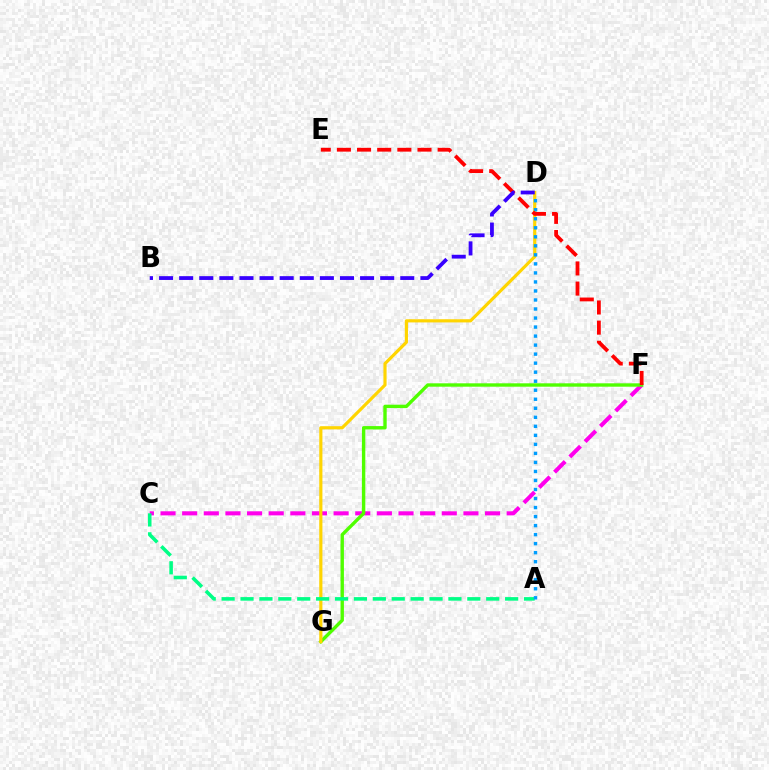{('C', 'F'): [{'color': '#ff00ed', 'line_style': 'dashed', 'thickness': 2.94}], ('F', 'G'): [{'color': '#4fff00', 'line_style': 'solid', 'thickness': 2.44}], ('D', 'G'): [{'color': '#ffd500', 'line_style': 'solid', 'thickness': 2.28}], ('A', 'C'): [{'color': '#00ff86', 'line_style': 'dashed', 'thickness': 2.57}], ('A', 'D'): [{'color': '#009eff', 'line_style': 'dotted', 'thickness': 2.45}], ('E', 'F'): [{'color': '#ff0000', 'line_style': 'dashed', 'thickness': 2.74}], ('B', 'D'): [{'color': '#3700ff', 'line_style': 'dashed', 'thickness': 2.73}]}